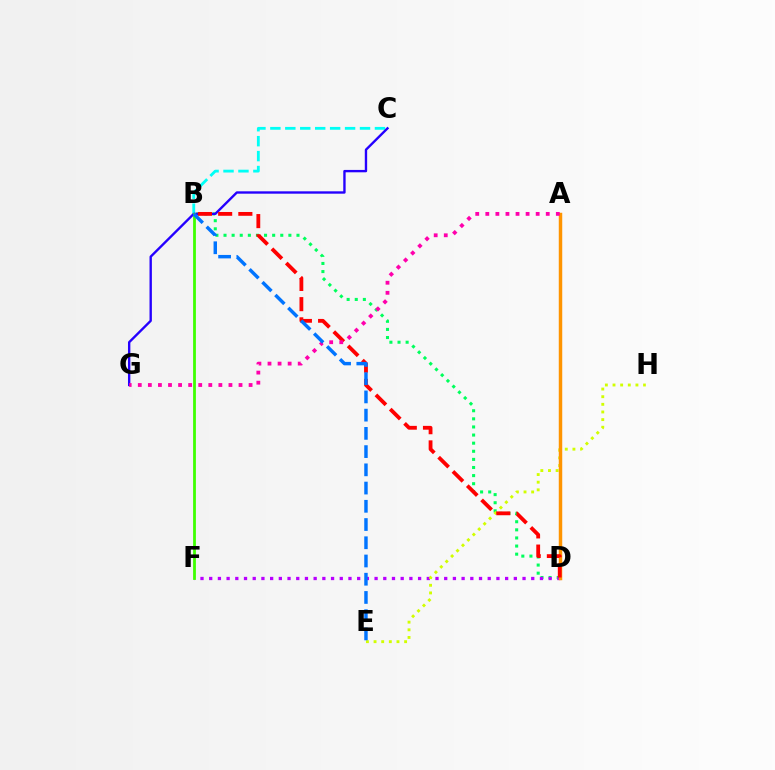{('B', 'D'): [{'color': '#00ff5c', 'line_style': 'dotted', 'thickness': 2.2}, {'color': '#ff0000', 'line_style': 'dashed', 'thickness': 2.74}], ('D', 'F'): [{'color': '#b900ff', 'line_style': 'dotted', 'thickness': 2.36}], ('E', 'H'): [{'color': '#d1ff00', 'line_style': 'dotted', 'thickness': 2.08}], ('B', 'C'): [{'color': '#00fff6', 'line_style': 'dashed', 'thickness': 2.03}], ('A', 'D'): [{'color': '#ff9400', 'line_style': 'solid', 'thickness': 2.5}], ('C', 'G'): [{'color': '#2500ff', 'line_style': 'solid', 'thickness': 1.7}], ('B', 'F'): [{'color': '#3dff00', 'line_style': 'solid', 'thickness': 2.0}], ('A', 'G'): [{'color': '#ff00ac', 'line_style': 'dotted', 'thickness': 2.74}], ('B', 'E'): [{'color': '#0074ff', 'line_style': 'dashed', 'thickness': 2.48}]}